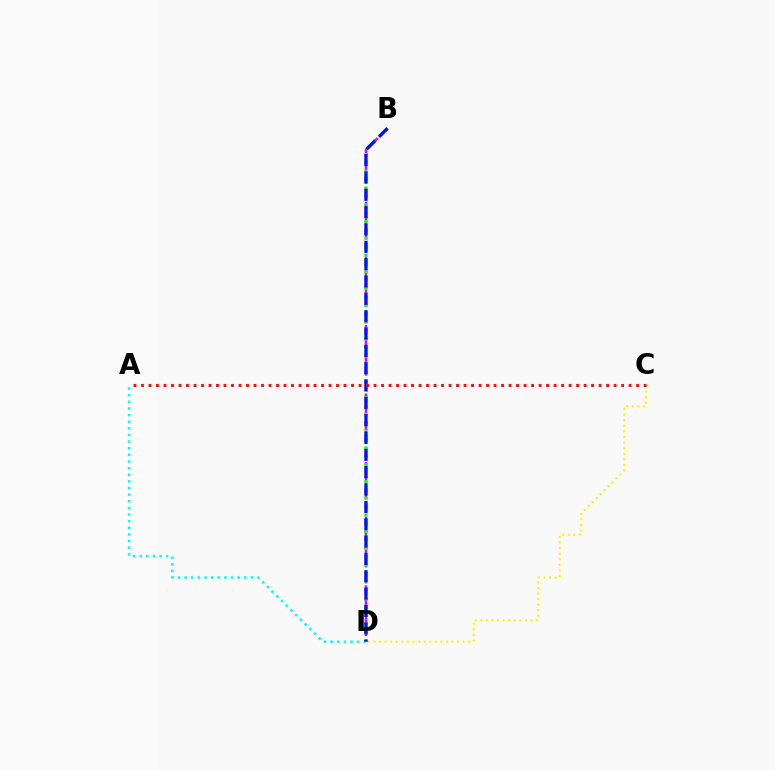{('B', 'D'): [{'color': '#ee00ff', 'line_style': 'dashed', 'thickness': 1.86}, {'color': '#08ff00', 'line_style': 'dotted', 'thickness': 2.28}, {'color': '#0010ff', 'line_style': 'dashed', 'thickness': 2.36}], ('C', 'D'): [{'color': '#fcf500', 'line_style': 'dotted', 'thickness': 1.52}], ('A', 'D'): [{'color': '#00fff6', 'line_style': 'dotted', 'thickness': 1.8}], ('A', 'C'): [{'color': '#ff0000', 'line_style': 'dotted', 'thickness': 2.04}]}